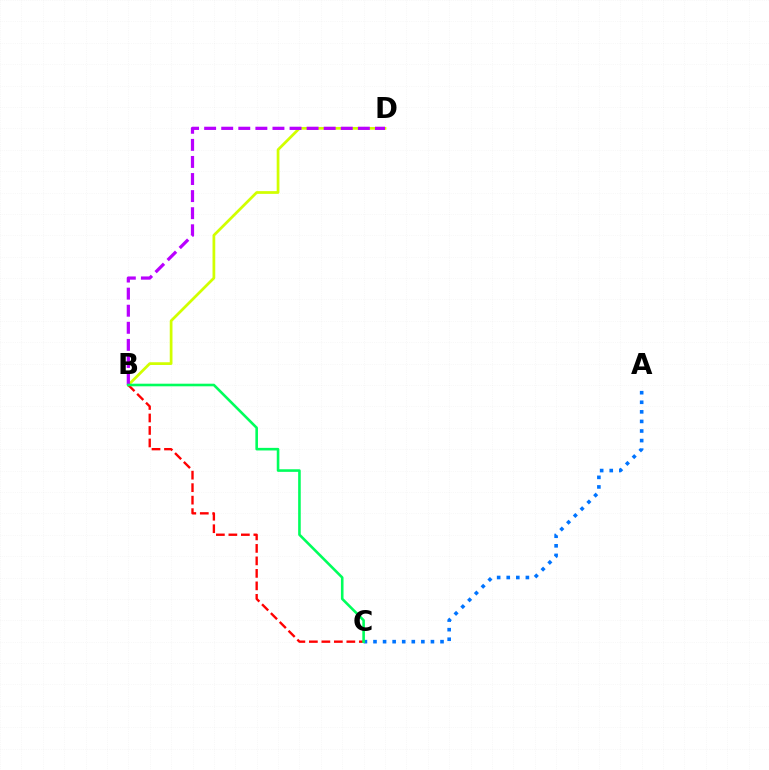{('A', 'C'): [{'color': '#0074ff', 'line_style': 'dotted', 'thickness': 2.6}], ('B', 'D'): [{'color': '#d1ff00', 'line_style': 'solid', 'thickness': 1.97}, {'color': '#b900ff', 'line_style': 'dashed', 'thickness': 2.32}], ('B', 'C'): [{'color': '#ff0000', 'line_style': 'dashed', 'thickness': 1.7}, {'color': '#00ff5c', 'line_style': 'solid', 'thickness': 1.87}]}